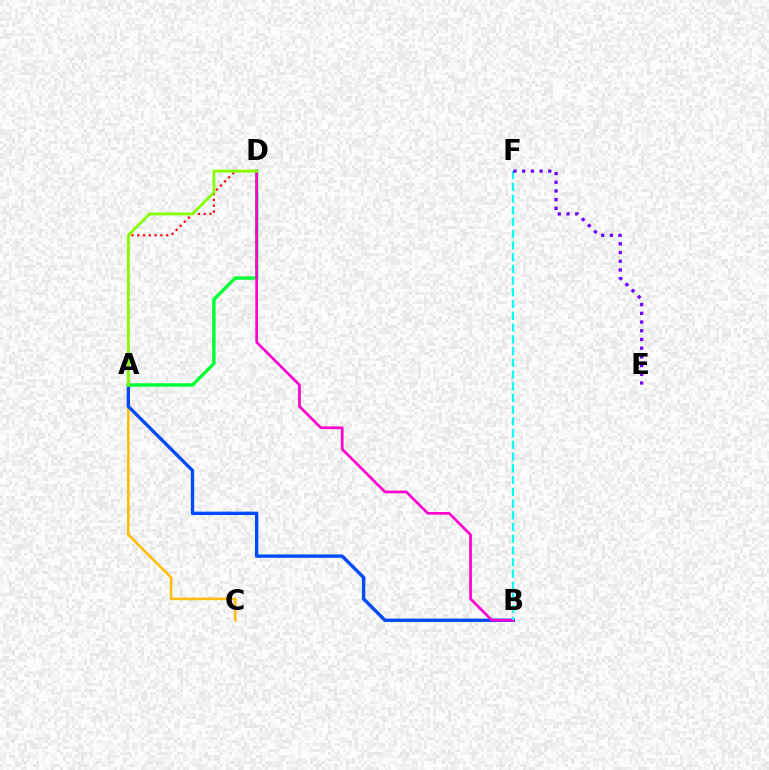{('A', 'D'): [{'color': '#ff0000', 'line_style': 'dotted', 'thickness': 1.57}, {'color': '#00ff39', 'line_style': 'solid', 'thickness': 2.47}, {'color': '#84ff00', 'line_style': 'solid', 'thickness': 2.0}], ('A', 'C'): [{'color': '#ffbd00', 'line_style': 'solid', 'thickness': 1.82}], ('A', 'B'): [{'color': '#004bff', 'line_style': 'solid', 'thickness': 2.43}], ('B', 'D'): [{'color': '#ff00cf', 'line_style': 'solid', 'thickness': 1.94}], ('B', 'F'): [{'color': '#00fff6', 'line_style': 'dashed', 'thickness': 1.59}], ('E', 'F'): [{'color': '#7200ff', 'line_style': 'dotted', 'thickness': 2.37}]}